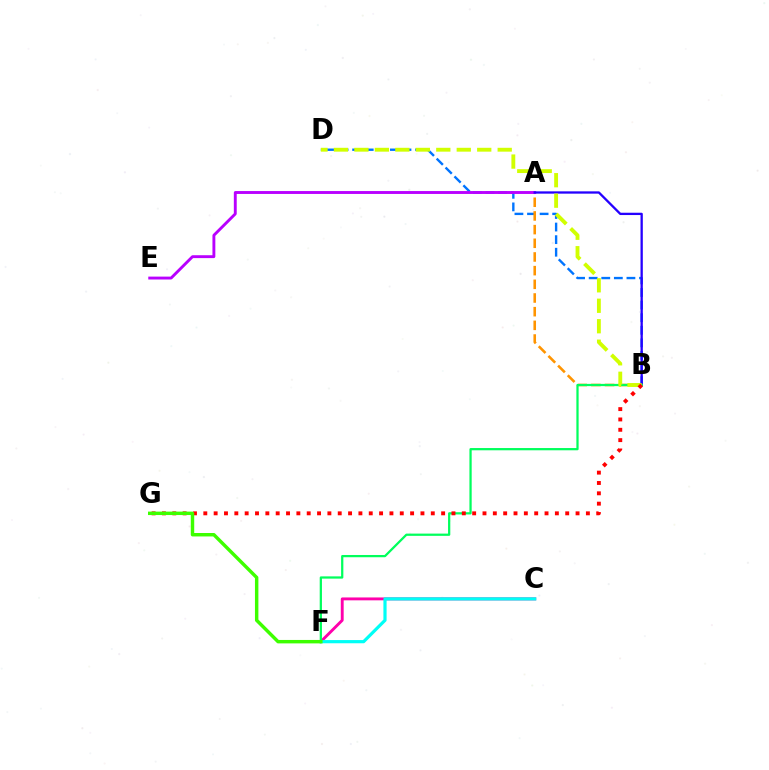{('B', 'D'): [{'color': '#0074ff', 'line_style': 'dashed', 'thickness': 1.71}, {'color': '#d1ff00', 'line_style': 'dashed', 'thickness': 2.78}], ('A', 'B'): [{'color': '#ff9400', 'line_style': 'dashed', 'thickness': 1.86}, {'color': '#2500ff', 'line_style': 'solid', 'thickness': 1.66}], ('A', 'E'): [{'color': '#b900ff', 'line_style': 'solid', 'thickness': 2.08}], ('C', 'F'): [{'color': '#ff00ac', 'line_style': 'solid', 'thickness': 2.08}, {'color': '#00fff6', 'line_style': 'solid', 'thickness': 2.3}], ('B', 'F'): [{'color': '#00ff5c', 'line_style': 'solid', 'thickness': 1.62}], ('B', 'G'): [{'color': '#ff0000', 'line_style': 'dotted', 'thickness': 2.81}], ('F', 'G'): [{'color': '#3dff00', 'line_style': 'solid', 'thickness': 2.48}]}